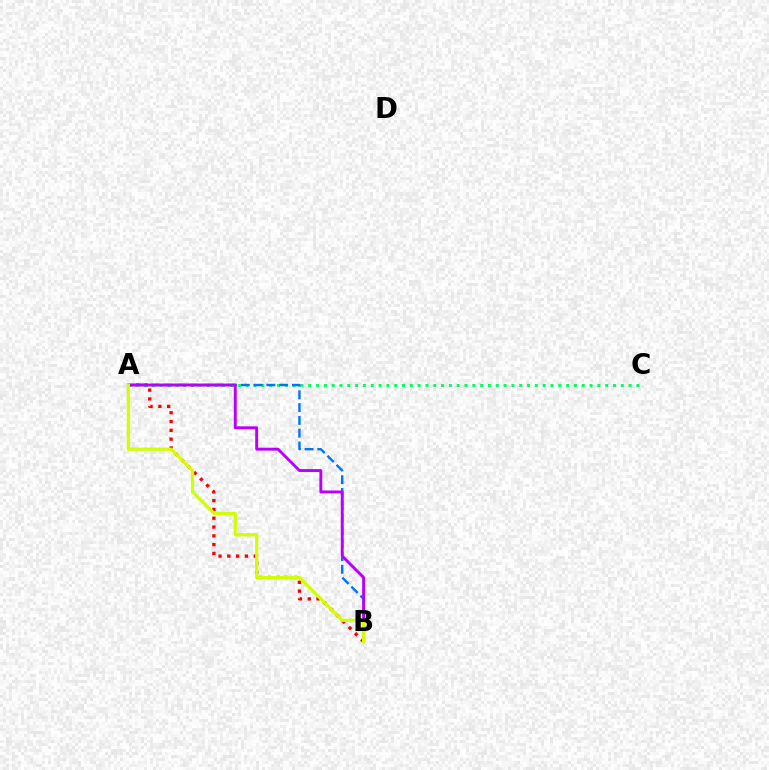{('A', 'B'): [{'color': '#ff0000', 'line_style': 'dotted', 'thickness': 2.39}, {'color': '#0074ff', 'line_style': 'dashed', 'thickness': 1.74}, {'color': '#b900ff', 'line_style': 'solid', 'thickness': 2.1}, {'color': '#d1ff00', 'line_style': 'solid', 'thickness': 2.3}], ('A', 'C'): [{'color': '#00ff5c', 'line_style': 'dotted', 'thickness': 2.12}]}